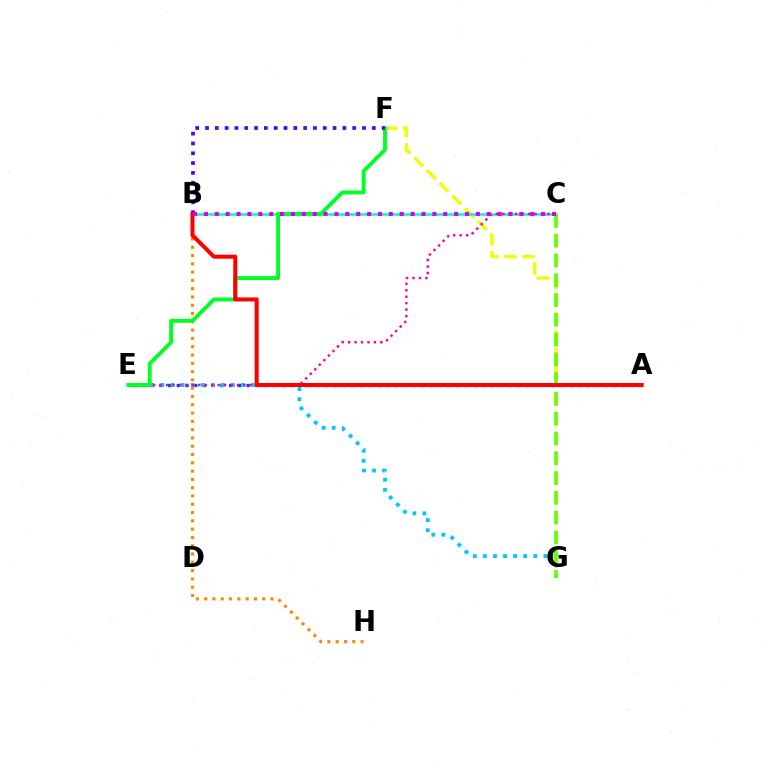{('A', 'E'): [{'color': '#003fff', 'line_style': 'dotted', 'thickness': 2.37}], ('A', 'F'): [{'color': '#eeff00', 'line_style': 'dashed', 'thickness': 2.44}], ('B', 'C'): [{'color': '#00ffaf', 'line_style': 'solid', 'thickness': 1.8}, {'color': '#d600ff', 'line_style': 'dotted', 'thickness': 2.96}], ('E', 'G'): [{'color': '#00c7ff', 'line_style': 'dotted', 'thickness': 2.74}], ('C', 'G'): [{'color': '#66ff00', 'line_style': 'dashed', 'thickness': 2.69}], ('B', 'H'): [{'color': '#ff8800', 'line_style': 'dotted', 'thickness': 2.25}], ('C', 'E'): [{'color': '#ff00a0', 'line_style': 'dotted', 'thickness': 1.75}], ('E', 'F'): [{'color': '#00ff27', 'line_style': 'solid', 'thickness': 2.8}], ('B', 'F'): [{'color': '#4f00ff', 'line_style': 'dotted', 'thickness': 2.67}], ('A', 'B'): [{'color': '#ff0000', 'line_style': 'solid', 'thickness': 2.9}]}